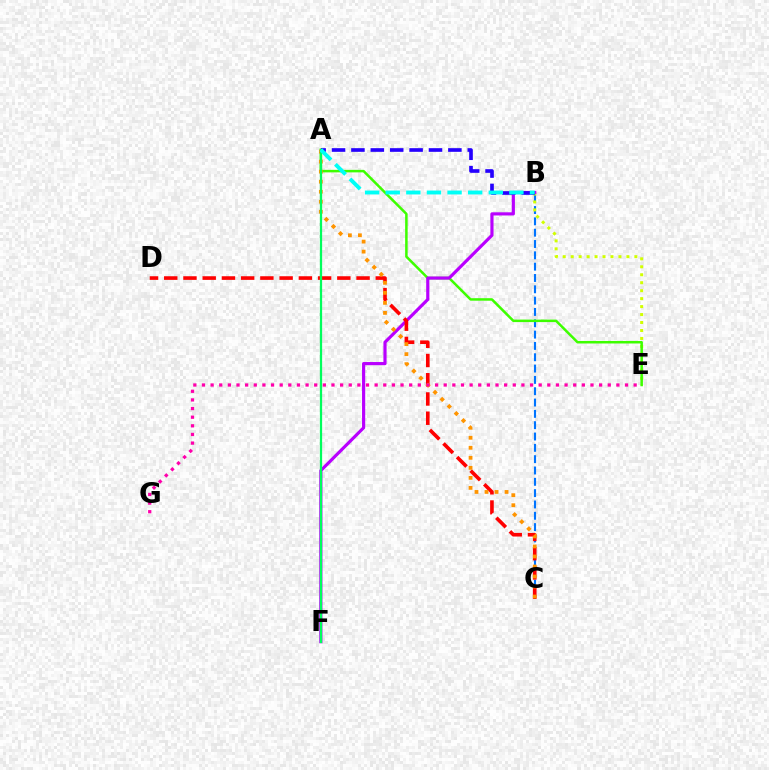{('B', 'C'): [{'color': '#0074ff', 'line_style': 'dashed', 'thickness': 1.54}], ('B', 'E'): [{'color': '#d1ff00', 'line_style': 'dotted', 'thickness': 2.16}], ('A', 'E'): [{'color': '#3dff00', 'line_style': 'solid', 'thickness': 1.81}], ('B', 'F'): [{'color': '#b900ff', 'line_style': 'solid', 'thickness': 2.28}], ('A', 'B'): [{'color': '#2500ff', 'line_style': 'dashed', 'thickness': 2.63}, {'color': '#00fff6', 'line_style': 'dashed', 'thickness': 2.8}], ('C', 'D'): [{'color': '#ff0000', 'line_style': 'dashed', 'thickness': 2.61}], ('A', 'C'): [{'color': '#ff9400', 'line_style': 'dotted', 'thickness': 2.72}], ('E', 'G'): [{'color': '#ff00ac', 'line_style': 'dotted', 'thickness': 2.35}], ('A', 'F'): [{'color': '#00ff5c', 'line_style': 'solid', 'thickness': 1.62}]}